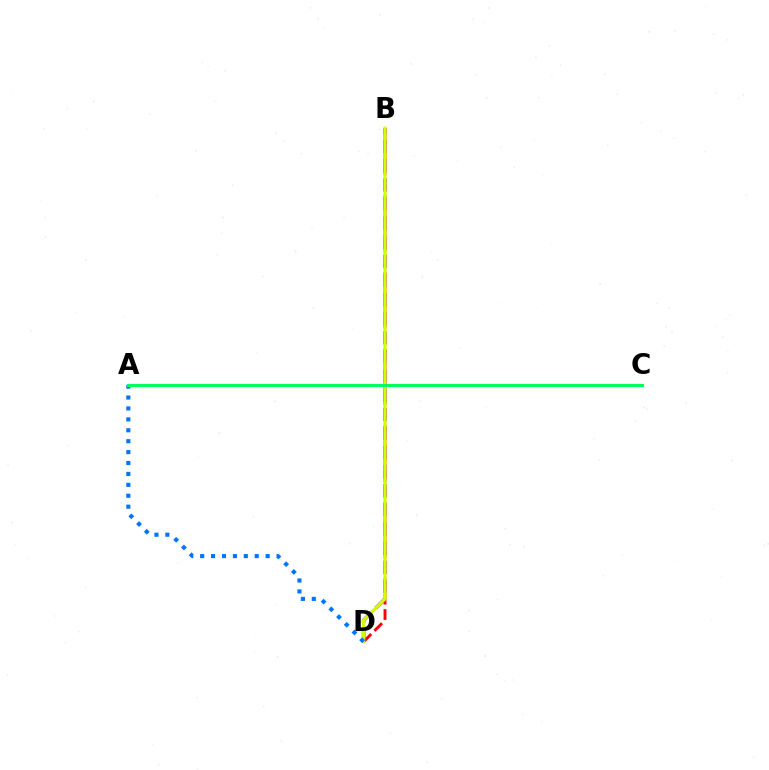{('B', 'D'): [{'color': '#ff0000', 'line_style': 'dashed', 'thickness': 2.08}, {'color': '#b900ff', 'line_style': 'dashed', 'thickness': 2.6}, {'color': '#d1ff00', 'line_style': 'solid', 'thickness': 2.35}], ('A', 'D'): [{'color': '#0074ff', 'line_style': 'dotted', 'thickness': 2.97}], ('A', 'C'): [{'color': '#00ff5c', 'line_style': 'solid', 'thickness': 2.22}]}